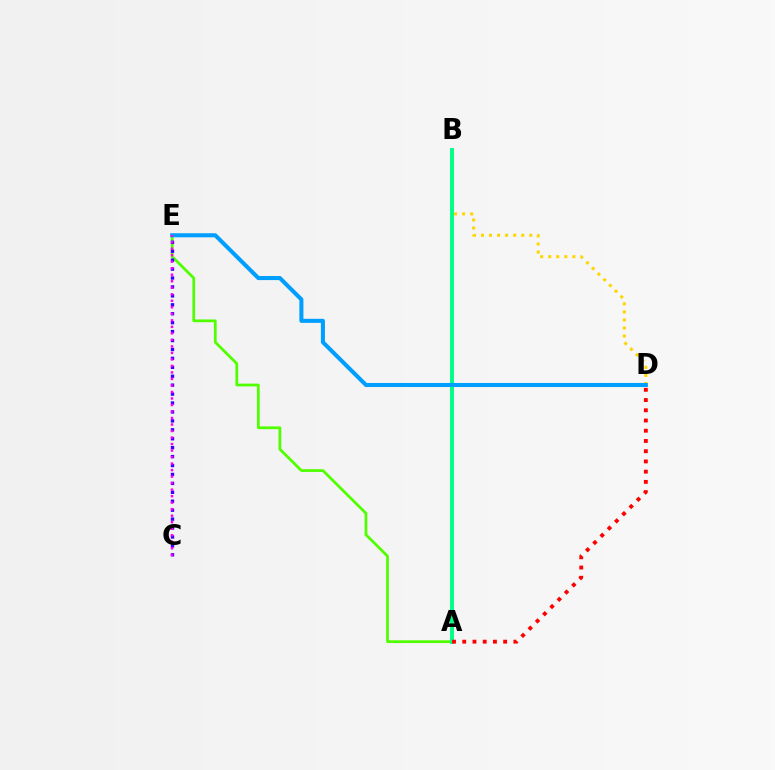{('B', 'D'): [{'color': '#ffd500', 'line_style': 'dotted', 'thickness': 2.19}], ('A', 'E'): [{'color': '#4fff00', 'line_style': 'solid', 'thickness': 1.98}], ('C', 'E'): [{'color': '#3700ff', 'line_style': 'dotted', 'thickness': 2.43}, {'color': '#ff00ed', 'line_style': 'dotted', 'thickness': 1.77}], ('A', 'B'): [{'color': '#00ff86', 'line_style': 'solid', 'thickness': 2.83}], ('D', 'E'): [{'color': '#009eff', 'line_style': 'solid', 'thickness': 2.92}], ('A', 'D'): [{'color': '#ff0000', 'line_style': 'dotted', 'thickness': 2.78}]}